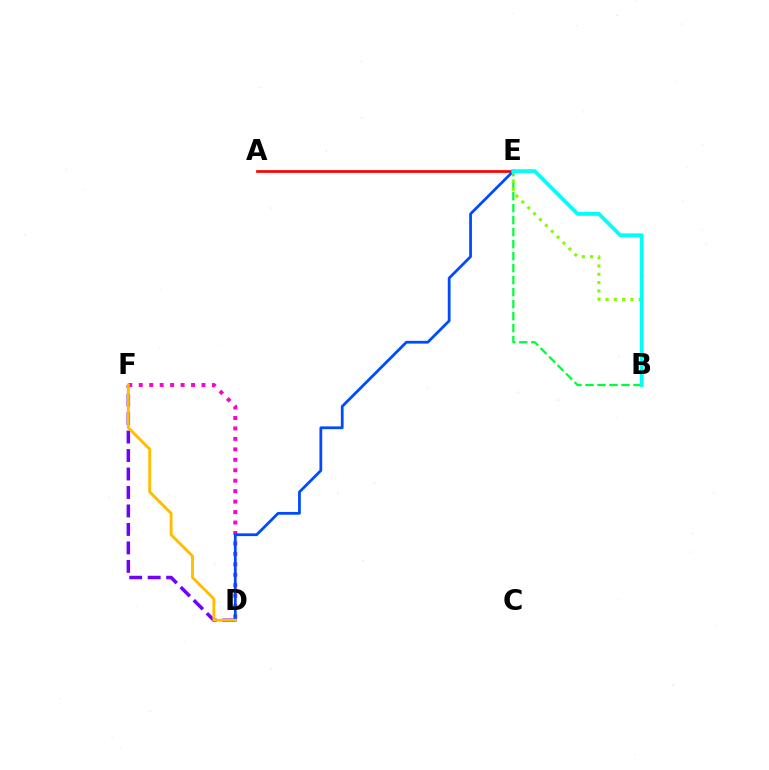{('A', 'E'): [{'color': '#ff0000', 'line_style': 'solid', 'thickness': 1.95}], ('D', 'F'): [{'color': '#ff00cf', 'line_style': 'dotted', 'thickness': 2.84}, {'color': '#7200ff', 'line_style': 'dashed', 'thickness': 2.51}, {'color': '#ffbd00', 'line_style': 'solid', 'thickness': 2.08}], ('D', 'E'): [{'color': '#004bff', 'line_style': 'solid', 'thickness': 2.0}], ('B', 'E'): [{'color': '#00ff39', 'line_style': 'dashed', 'thickness': 1.63}, {'color': '#84ff00', 'line_style': 'dotted', 'thickness': 2.26}, {'color': '#00fff6', 'line_style': 'solid', 'thickness': 2.74}]}